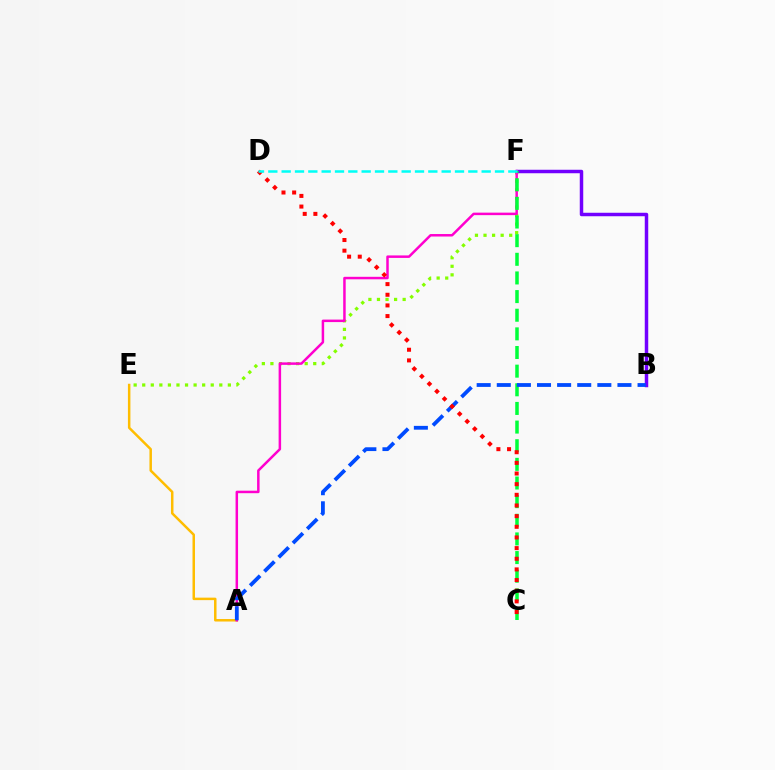{('A', 'E'): [{'color': '#ffbd00', 'line_style': 'solid', 'thickness': 1.79}], ('E', 'F'): [{'color': '#84ff00', 'line_style': 'dotted', 'thickness': 2.33}], ('B', 'F'): [{'color': '#7200ff', 'line_style': 'solid', 'thickness': 2.5}], ('A', 'F'): [{'color': '#ff00cf', 'line_style': 'solid', 'thickness': 1.8}], ('C', 'F'): [{'color': '#00ff39', 'line_style': 'dashed', 'thickness': 2.53}], ('A', 'B'): [{'color': '#004bff', 'line_style': 'dashed', 'thickness': 2.73}], ('C', 'D'): [{'color': '#ff0000', 'line_style': 'dotted', 'thickness': 2.89}], ('D', 'F'): [{'color': '#00fff6', 'line_style': 'dashed', 'thickness': 1.81}]}